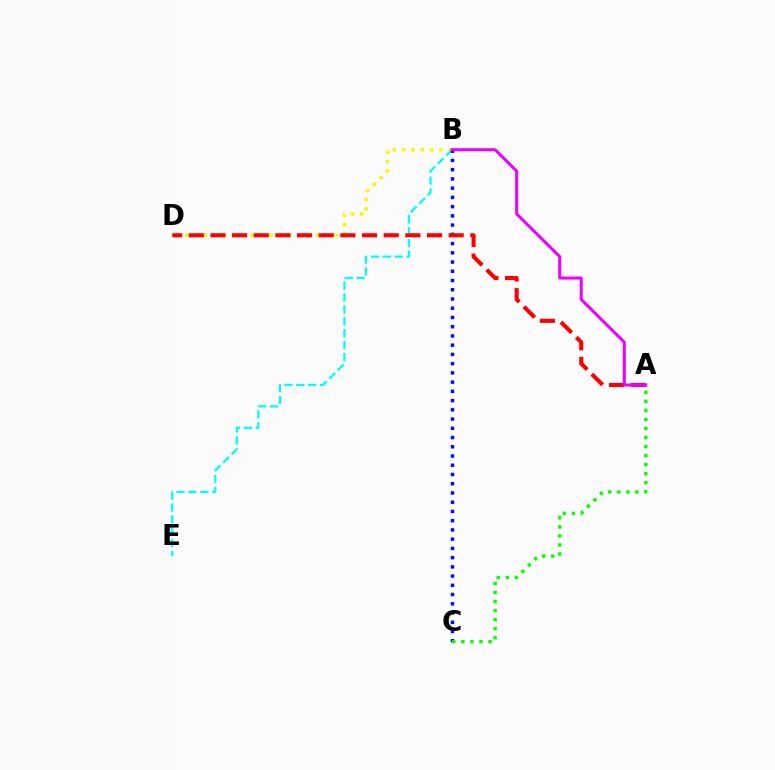{('B', 'D'): [{'color': '#fcf500', 'line_style': 'dotted', 'thickness': 2.54}], ('B', 'E'): [{'color': '#00fff6', 'line_style': 'dashed', 'thickness': 1.62}], ('B', 'C'): [{'color': '#0010ff', 'line_style': 'dotted', 'thickness': 2.51}], ('A', 'C'): [{'color': '#08ff00', 'line_style': 'dotted', 'thickness': 2.46}], ('A', 'D'): [{'color': '#ff0000', 'line_style': 'dashed', 'thickness': 2.94}], ('A', 'B'): [{'color': '#ee00ff', 'line_style': 'solid', 'thickness': 2.18}]}